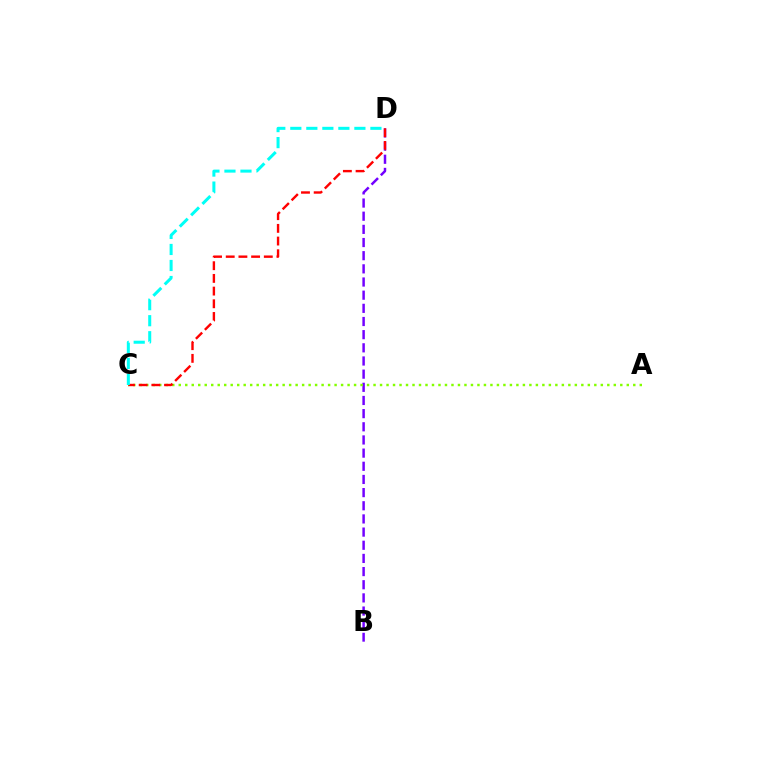{('B', 'D'): [{'color': '#7200ff', 'line_style': 'dashed', 'thickness': 1.79}], ('A', 'C'): [{'color': '#84ff00', 'line_style': 'dotted', 'thickness': 1.76}], ('C', 'D'): [{'color': '#ff0000', 'line_style': 'dashed', 'thickness': 1.72}, {'color': '#00fff6', 'line_style': 'dashed', 'thickness': 2.18}]}